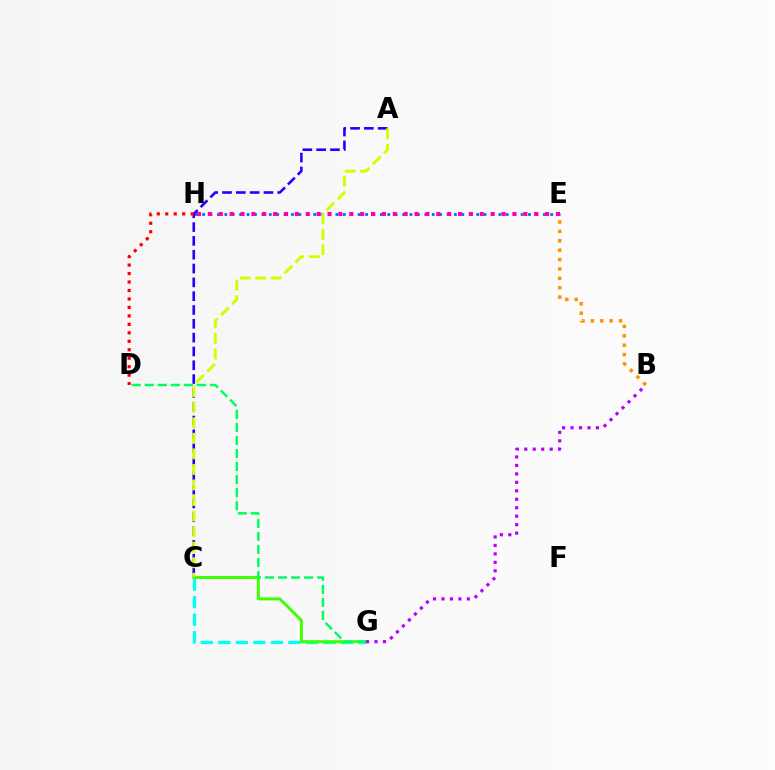{('C', 'G'): [{'color': '#00fff6', 'line_style': 'dashed', 'thickness': 2.38}, {'color': '#3dff00', 'line_style': 'solid', 'thickness': 2.12}], ('E', 'H'): [{'color': '#0074ff', 'line_style': 'dotted', 'thickness': 2.01}, {'color': '#ff00ac', 'line_style': 'dotted', 'thickness': 2.96}], ('A', 'C'): [{'color': '#2500ff', 'line_style': 'dashed', 'thickness': 1.88}, {'color': '#d1ff00', 'line_style': 'dashed', 'thickness': 2.11}], ('B', 'E'): [{'color': '#ff9400', 'line_style': 'dotted', 'thickness': 2.55}], ('D', 'H'): [{'color': '#ff0000', 'line_style': 'dotted', 'thickness': 2.3}], ('B', 'G'): [{'color': '#b900ff', 'line_style': 'dotted', 'thickness': 2.3}], ('D', 'G'): [{'color': '#00ff5c', 'line_style': 'dashed', 'thickness': 1.77}]}